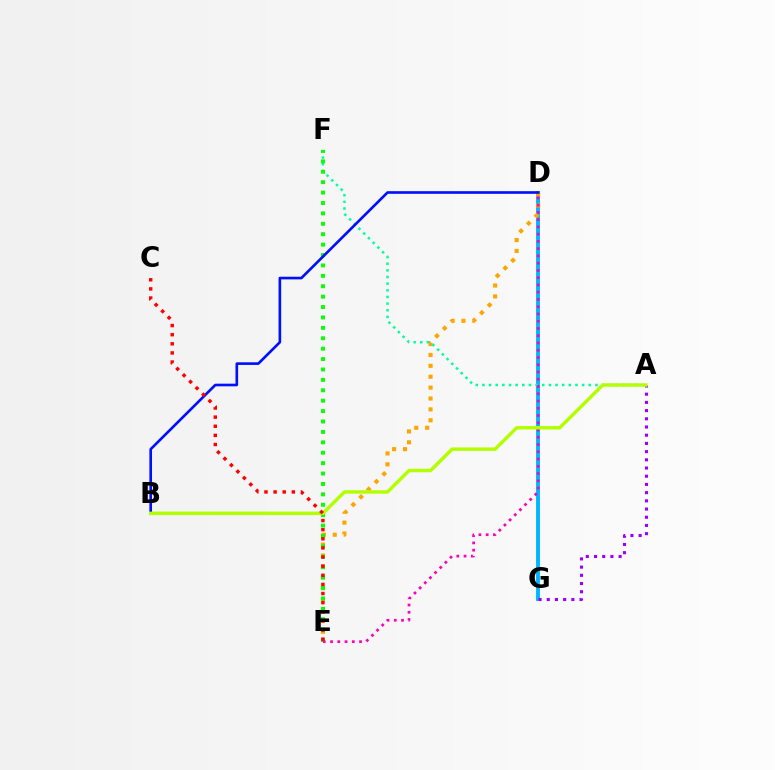{('D', 'G'): [{'color': '#00b5ff', 'line_style': 'solid', 'thickness': 2.79}], ('D', 'E'): [{'color': '#ffa500', 'line_style': 'dotted', 'thickness': 2.96}, {'color': '#ff00bd', 'line_style': 'dotted', 'thickness': 1.97}], ('A', 'F'): [{'color': '#00ff9d', 'line_style': 'dotted', 'thickness': 1.81}], ('E', 'F'): [{'color': '#08ff00', 'line_style': 'dotted', 'thickness': 2.83}], ('B', 'D'): [{'color': '#0010ff', 'line_style': 'solid', 'thickness': 1.9}], ('A', 'G'): [{'color': '#9b00ff', 'line_style': 'dotted', 'thickness': 2.23}], ('A', 'B'): [{'color': '#b3ff00', 'line_style': 'solid', 'thickness': 2.49}], ('C', 'E'): [{'color': '#ff0000', 'line_style': 'dotted', 'thickness': 2.48}]}